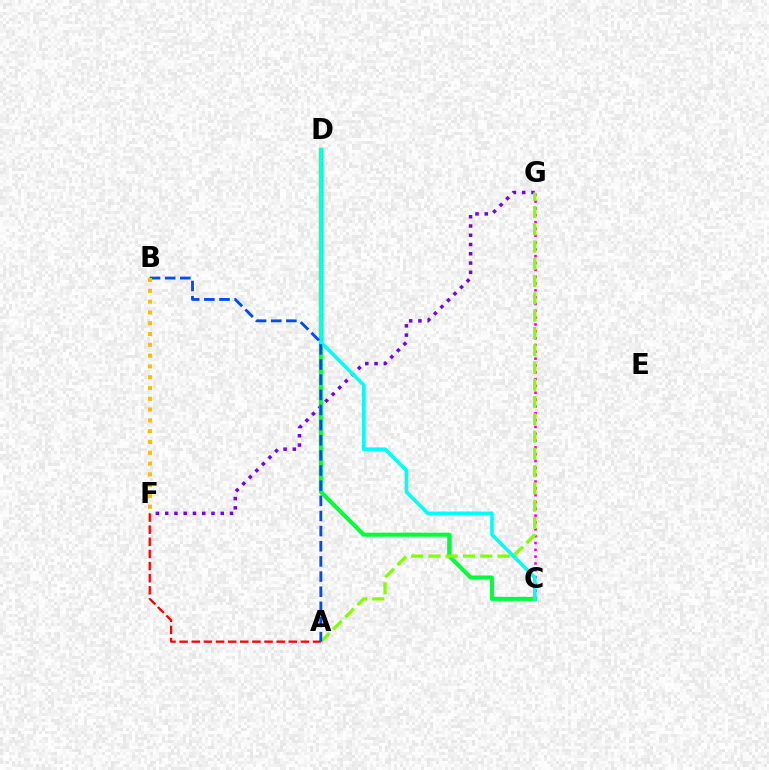{('C', 'G'): [{'color': '#ff00cf', 'line_style': 'dotted', 'thickness': 1.85}], ('F', 'G'): [{'color': '#7200ff', 'line_style': 'dotted', 'thickness': 2.52}], ('C', 'D'): [{'color': '#00ff39', 'line_style': 'solid', 'thickness': 2.91}, {'color': '#00fff6', 'line_style': 'solid', 'thickness': 2.57}], ('A', 'G'): [{'color': '#84ff00', 'line_style': 'dashed', 'thickness': 2.35}], ('A', 'F'): [{'color': '#ff0000', 'line_style': 'dashed', 'thickness': 1.65}], ('A', 'B'): [{'color': '#004bff', 'line_style': 'dashed', 'thickness': 2.06}], ('B', 'F'): [{'color': '#ffbd00', 'line_style': 'dotted', 'thickness': 2.93}]}